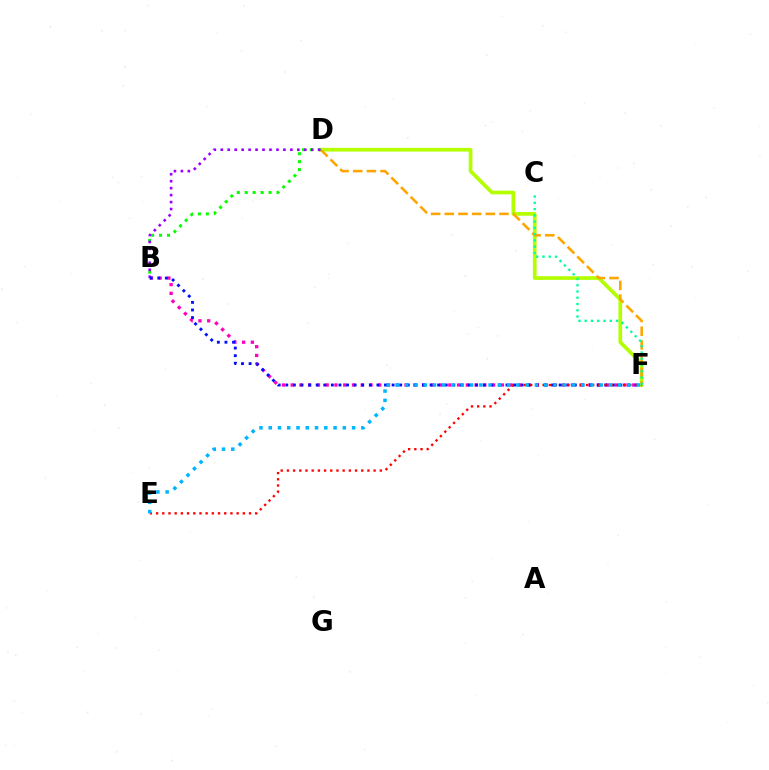{('D', 'F'): [{'color': '#b3ff00', 'line_style': 'solid', 'thickness': 2.67}, {'color': '#ffa500', 'line_style': 'dashed', 'thickness': 1.86}], ('B', 'D'): [{'color': '#08ff00', 'line_style': 'dotted', 'thickness': 2.16}, {'color': '#9b00ff', 'line_style': 'dotted', 'thickness': 1.89}], ('B', 'F'): [{'color': '#ff00bd', 'line_style': 'dotted', 'thickness': 2.38}, {'color': '#0010ff', 'line_style': 'dotted', 'thickness': 2.06}], ('C', 'F'): [{'color': '#00ff9d', 'line_style': 'dotted', 'thickness': 1.7}], ('E', 'F'): [{'color': '#ff0000', 'line_style': 'dotted', 'thickness': 1.68}, {'color': '#00b5ff', 'line_style': 'dotted', 'thickness': 2.52}]}